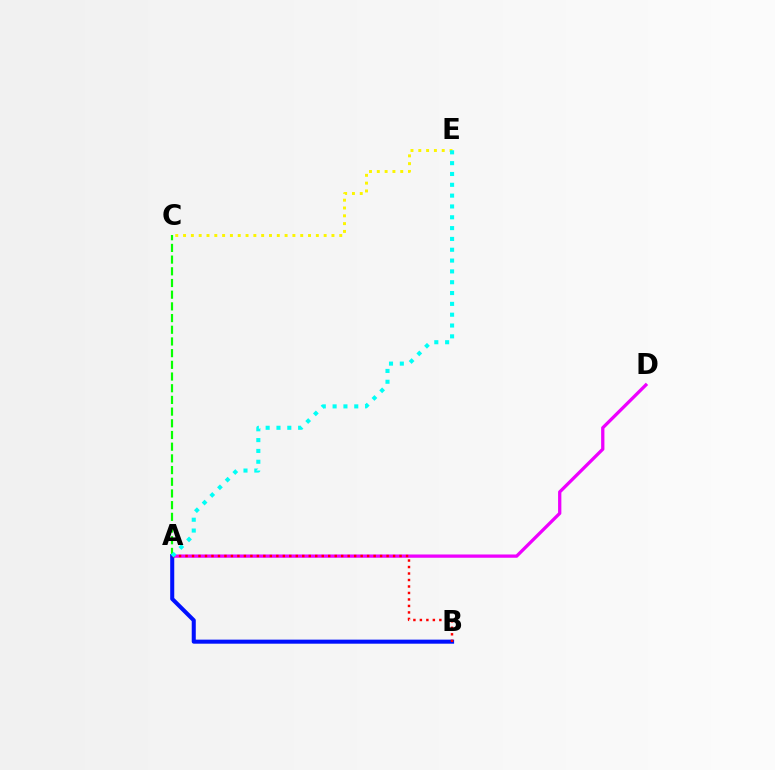{('A', 'C'): [{'color': '#08ff00', 'line_style': 'dashed', 'thickness': 1.59}], ('C', 'E'): [{'color': '#fcf500', 'line_style': 'dotted', 'thickness': 2.12}], ('A', 'D'): [{'color': '#ee00ff', 'line_style': 'solid', 'thickness': 2.36}], ('A', 'B'): [{'color': '#0010ff', 'line_style': 'solid', 'thickness': 2.92}, {'color': '#ff0000', 'line_style': 'dotted', 'thickness': 1.76}], ('A', 'E'): [{'color': '#00fff6', 'line_style': 'dotted', 'thickness': 2.94}]}